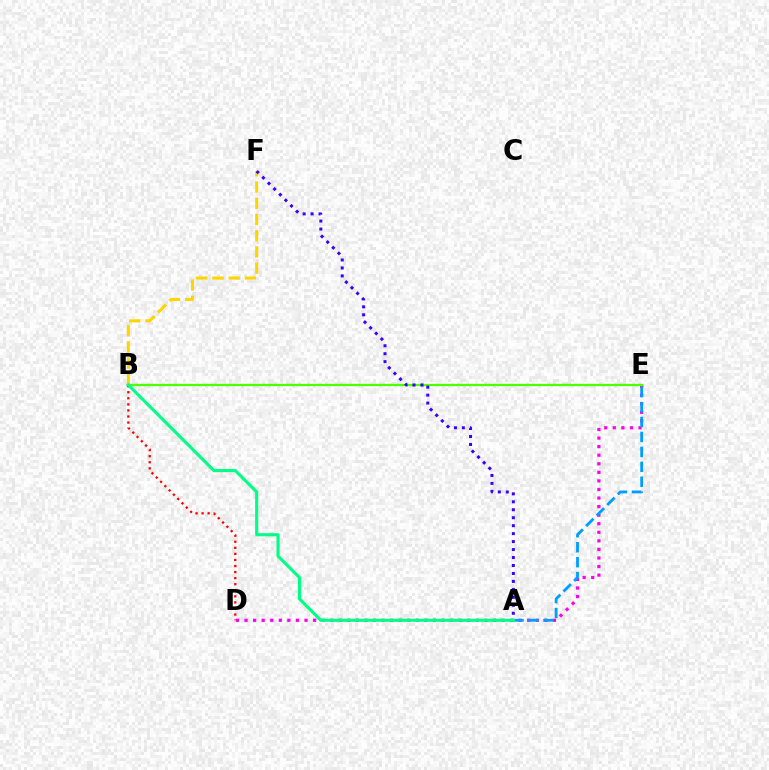{('D', 'E'): [{'color': '#ff00ed', 'line_style': 'dotted', 'thickness': 2.33}], ('B', 'E'): [{'color': '#4fff00', 'line_style': 'solid', 'thickness': 1.65}], ('B', 'F'): [{'color': '#ffd500', 'line_style': 'dashed', 'thickness': 2.2}], ('A', 'F'): [{'color': '#3700ff', 'line_style': 'dotted', 'thickness': 2.16}], ('B', 'D'): [{'color': '#ff0000', 'line_style': 'dotted', 'thickness': 1.65}], ('A', 'E'): [{'color': '#009eff', 'line_style': 'dashed', 'thickness': 2.03}], ('A', 'B'): [{'color': '#00ff86', 'line_style': 'solid', 'thickness': 2.25}]}